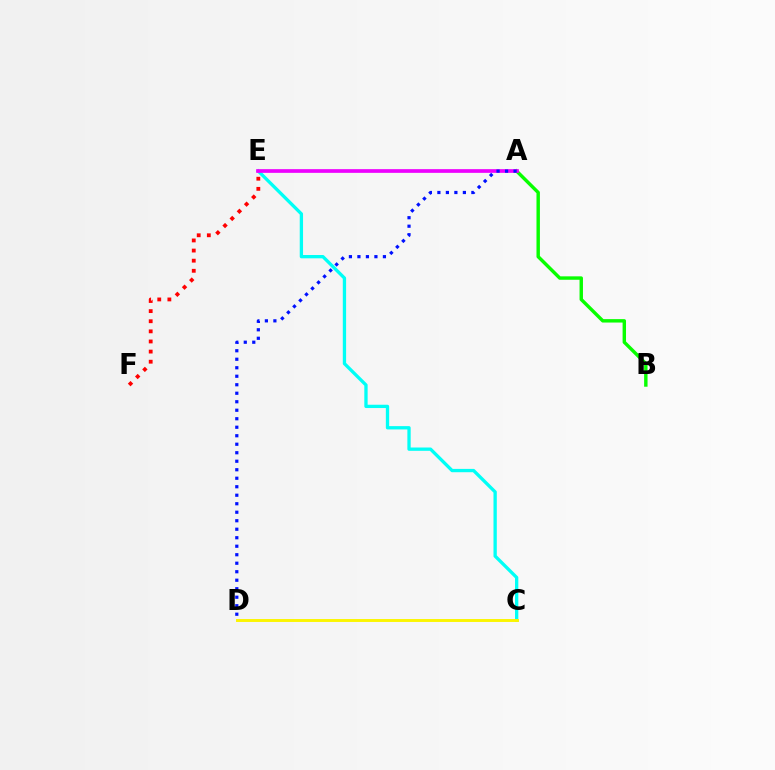{('C', 'E'): [{'color': '#00fff6', 'line_style': 'solid', 'thickness': 2.38}], ('C', 'D'): [{'color': '#fcf500', 'line_style': 'solid', 'thickness': 2.11}], ('A', 'B'): [{'color': '#08ff00', 'line_style': 'solid', 'thickness': 2.46}], ('A', 'E'): [{'color': '#ee00ff', 'line_style': 'solid', 'thickness': 2.66}], ('A', 'D'): [{'color': '#0010ff', 'line_style': 'dotted', 'thickness': 2.31}], ('E', 'F'): [{'color': '#ff0000', 'line_style': 'dotted', 'thickness': 2.75}]}